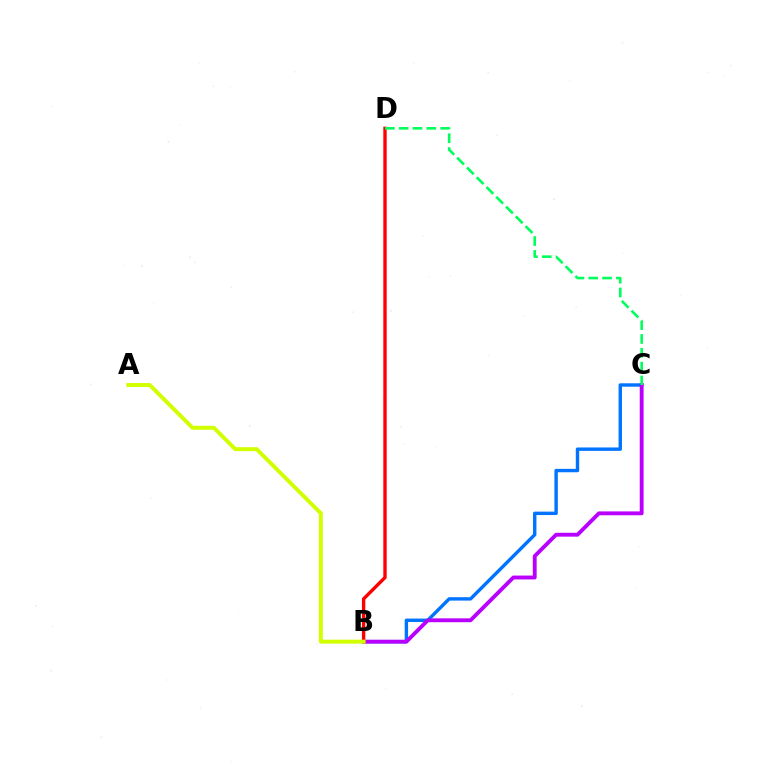{('B', 'C'): [{'color': '#0074ff', 'line_style': 'solid', 'thickness': 2.45}, {'color': '#b900ff', 'line_style': 'solid', 'thickness': 2.78}], ('B', 'D'): [{'color': '#ff0000', 'line_style': 'solid', 'thickness': 2.43}], ('A', 'B'): [{'color': '#d1ff00', 'line_style': 'solid', 'thickness': 2.86}], ('C', 'D'): [{'color': '#00ff5c', 'line_style': 'dashed', 'thickness': 1.88}]}